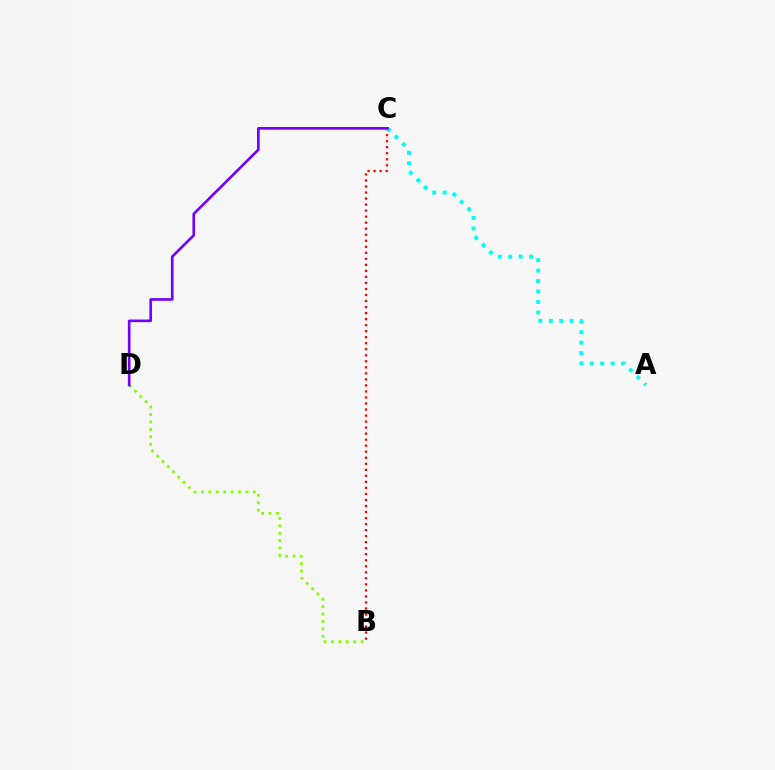{('B', 'C'): [{'color': '#ff0000', 'line_style': 'dotted', 'thickness': 1.64}], ('B', 'D'): [{'color': '#84ff00', 'line_style': 'dotted', 'thickness': 2.02}], ('A', 'C'): [{'color': '#00fff6', 'line_style': 'dotted', 'thickness': 2.84}], ('C', 'D'): [{'color': '#7200ff', 'line_style': 'solid', 'thickness': 1.9}]}